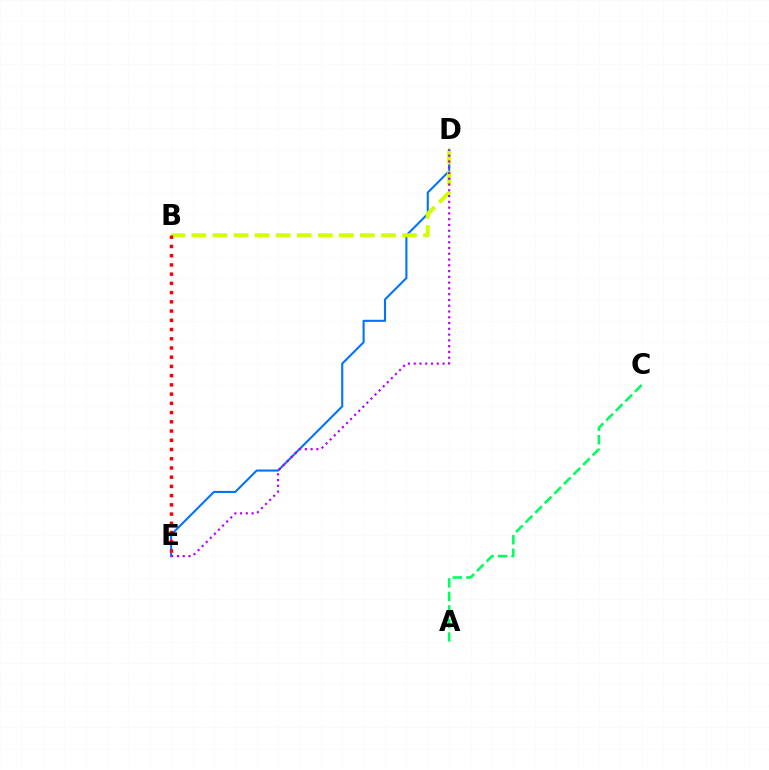{('D', 'E'): [{'color': '#0074ff', 'line_style': 'solid', 'thickness': 1.51}, {'color': '#b900ff', 'line_style': 'dotted', 'thickness': 1.57}], ('B', 'D'): [{'color': '#d1ff00', 'line_style': 'dashed', 'thickness': 2.86}], ('B', 'E'): [{'color': '#ff0000', 'line_style': 'dotted', 'thickness': 2.51}], ('A', 'C'): [{'color': '#00ff5c', 'line_style': 'dashed', 'thickness': 1.84}]}